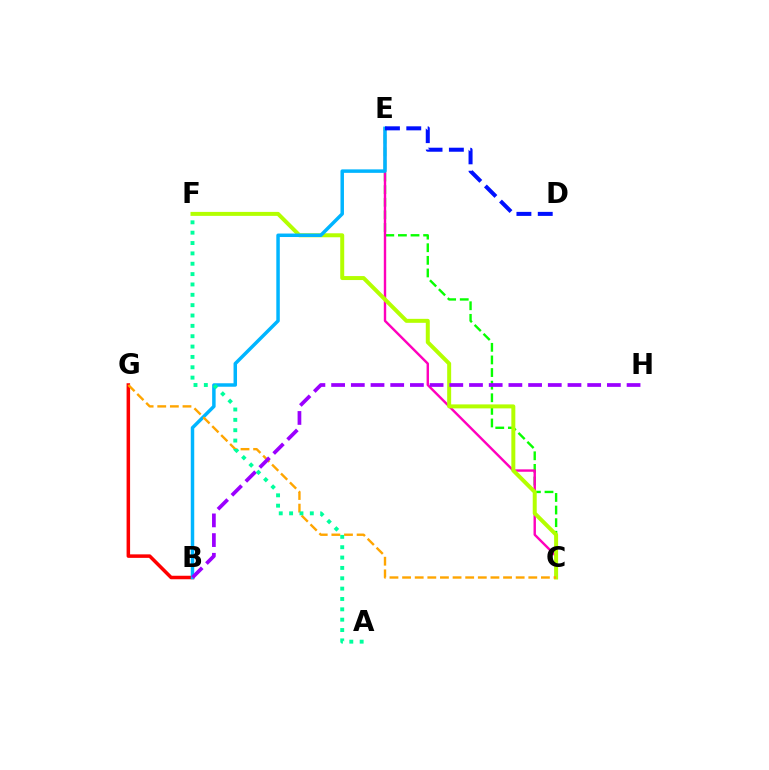{('C', 'E'): [{'color': '#08ff00', 'line_style': 'dashed', 'thickness': 1.71}, {'color': '#ff00bd', 'line_style': 'solid', 'thickness': 1.73}], ('B', 'G'): [{'color': '#ff0000', 'line_style': 'solid', 'thickness': 2.53}], ('C', 'F'): [{'color': '#b3ff00', 'line_style': 'solid', 'thickness': 2.87}], ('B', 'E'): [{'color': '#00b5ff', 'line_style': 'solid', 'thickness': 2.5}], ('C', 'G'): [{'color': '#ffa500', 'line_style': 'dashed', 'thickness': 1.71}], ('B', 'H'): [{'color': '#9b00ff', 'line_style': 'dashed', 'thickness': 2.68}], ('D', 'E'): [{'color': '#0010ff', 'line_style': 'dashed', 'thickness': 2.9}], ('A', 'F'): [{'color': '#00ff9d', 'line_style': 'dotted', 'thickness': 2.81}]}